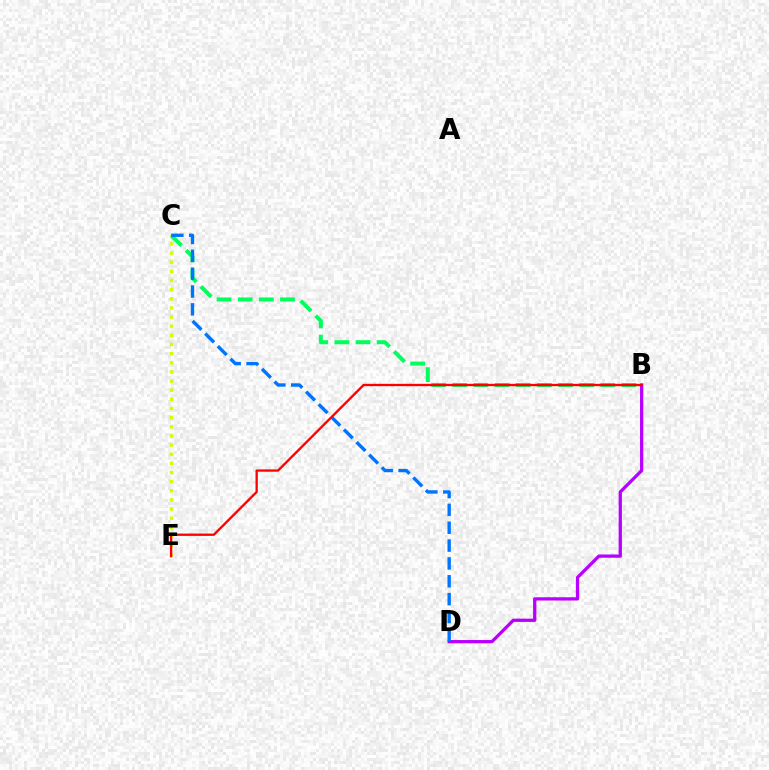{('B', 'D'): [{'color': '#b900ff', 'line_style': 'solid', 'thickness': 2.36}], ('B', 'C'): [{'color': '#00ff5c', 'line_style': 'dashed', 'thickness': 2.87}], ('C', 'E'): [{'color': '#d1ff00', 'line_style': 'dotted', 'thickness': 2.48}], ('C', 'D'): [{'color': '#0074ff', 'line_style': 'dashed', 'thickness': 2.42}], ('B', 'E'): [{'color': '#ff0000', 'line_style': 'solid', 'thickness': 1.68}]}